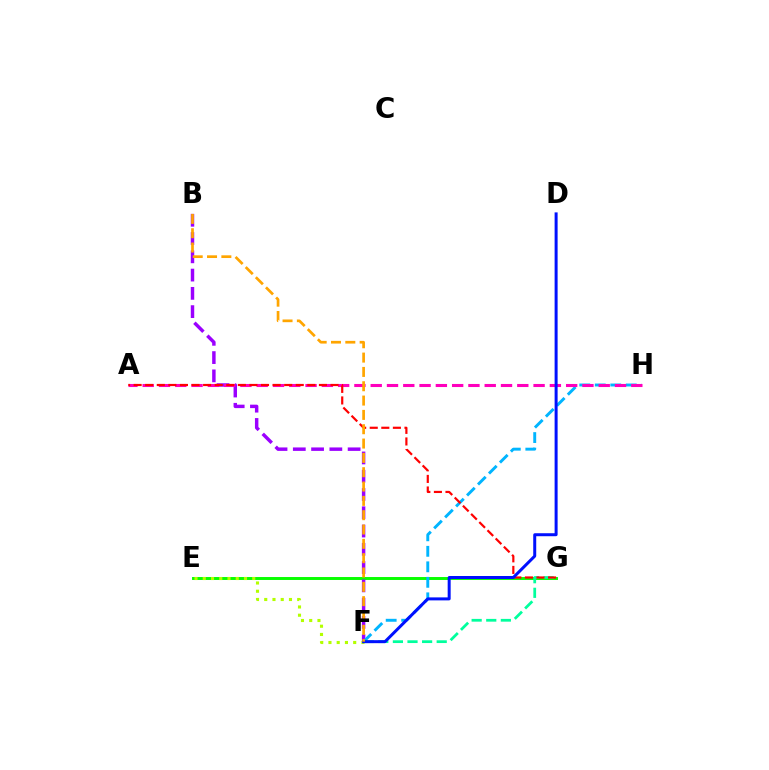{('E', 'G'): [{'color': '#08ff00', 'line_style': 'solid', 'thickness': 2.12}], ('B', 'F'): [{'color': '#9b00ff', 'line_style': 'dashed', 'thickness': 2.48}, {'color': '#ffa500', 'line_style': 'dashed', 'thickness': 1.95}], ('E', 'F'): [{'color': '#b3ff00', 'line_style': 'dotted', 'thickness': 2.24}], ('F', 'H'): [{'color': '#00b5ff', 'line_style': 'dashed', 'thickness': 2.11}], ('A', 'H'): [{'color': '#ff00bd', 'line_style': 'dashed', 'thickness': 2.21}], ('F', 'G'): [{'color': '#00ff9d', 'line_style': 'dashed', 'thickness': 1.98}], ('A', 'G'): [{'color': '#ff0000', 'line_style': 'dashed', 'thickness': 1.57}], ('D', 'F'): [{'color': '#0010ff', 'line_style': 'solid', 'thickness': 2.16}]}